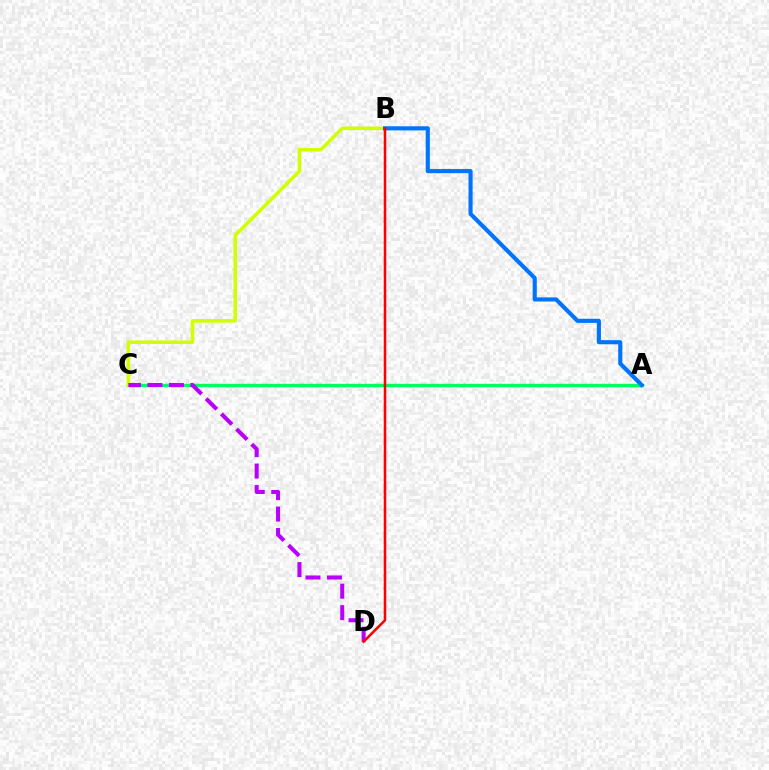{('A', 'C'): [{'color': '#00ff5c', 'line_style': 'solid', 'thickness': 2.45}], ('B', 'C'): [{'color': '#d1ff00', 'line_style': 'solid', 'thickness': 2.57}], ('A', 'B'): [{'color': '#0074ff', 'line_style': 'solid', 'thickness': 2.96}], ('C', 'D'): [{'color': '#b900ff', 'line_style': 'dashed', 'thickness': 2.92}], ('B', 'D'): [{'color': '#ff0000', 'line_style': 'solid', 'thickness': 1.82}]}